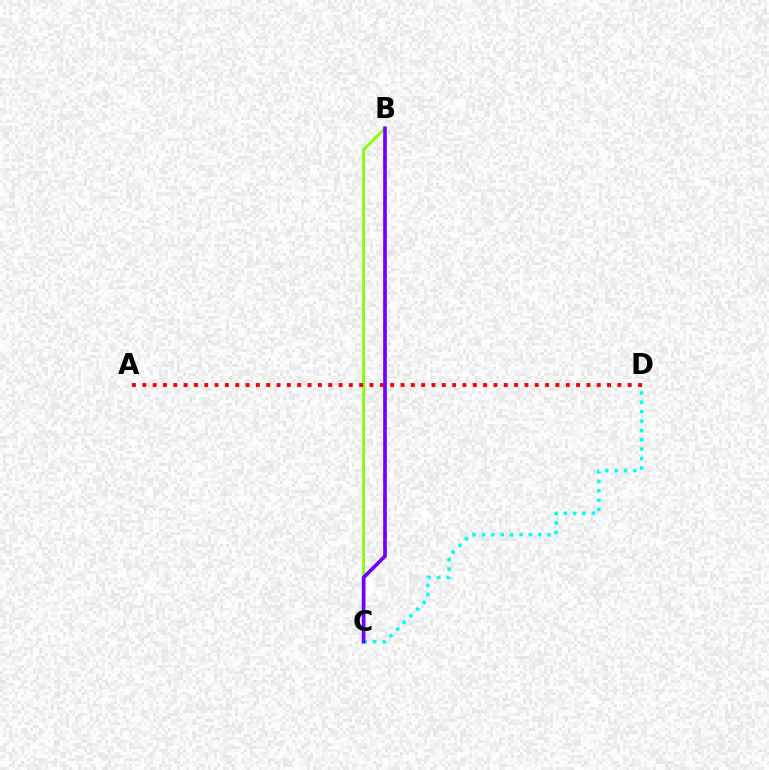{('C', 'D'): [{'color': '#00fff6', 'line_style': 'dotted', 'thickness': 2.55}], ('B', 'C'): [{'color': '#84ff00', 'line_style': 'solid', 'thickness': 1.99}, {'color': '#7200ff', 'line_style': 'solid', 'thickness': 2.66}], ('A', 'D'): [{'color': '#ff0000', 'line_style': 'dotted', 'thickness': 2.81}]}